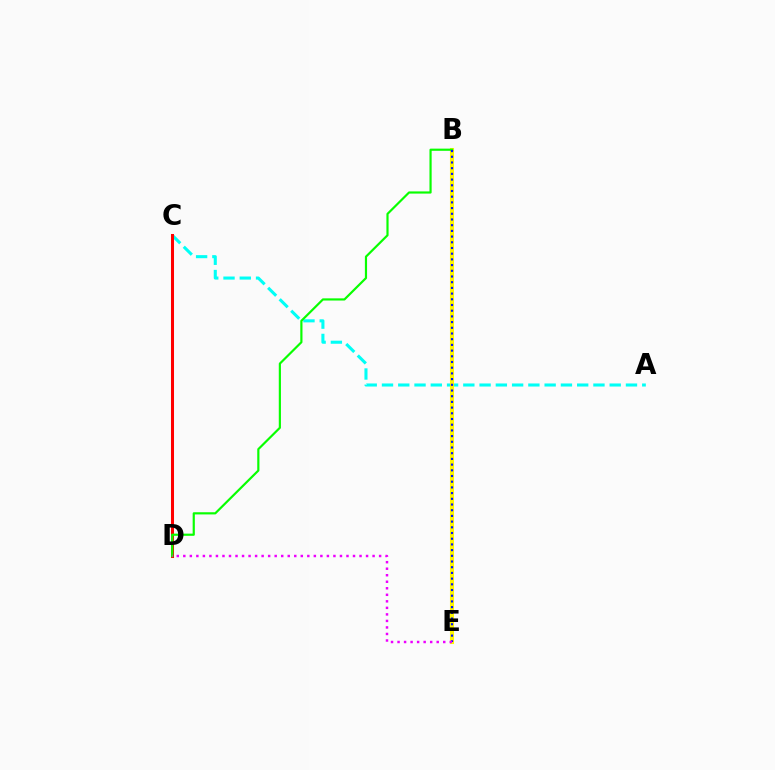{('A', 'C'): [{'color': '#00fff6', 'line_style': 'dashed', 'thickness': 2.21}], ('C', 'D'): [{'color': '#ff0000', 'line_style': 'solid', 'thickness': 2.18}], ('B', 'E'): [{'color': '#fcf500', 'line_style': 'solid', 'thickness': 2.94}, {'color': '#0010ff', 'line_style': 'dotted', 'thickness': 1.55}], ('B', 'D'): [{'color': '#08ff00', 'line_style': 'solid', 'thickness': 1.57}], ('D', 'E'): [{'color': '#ee00ff', 'line_style': 'dotted', 'thickness': 1.77}]}